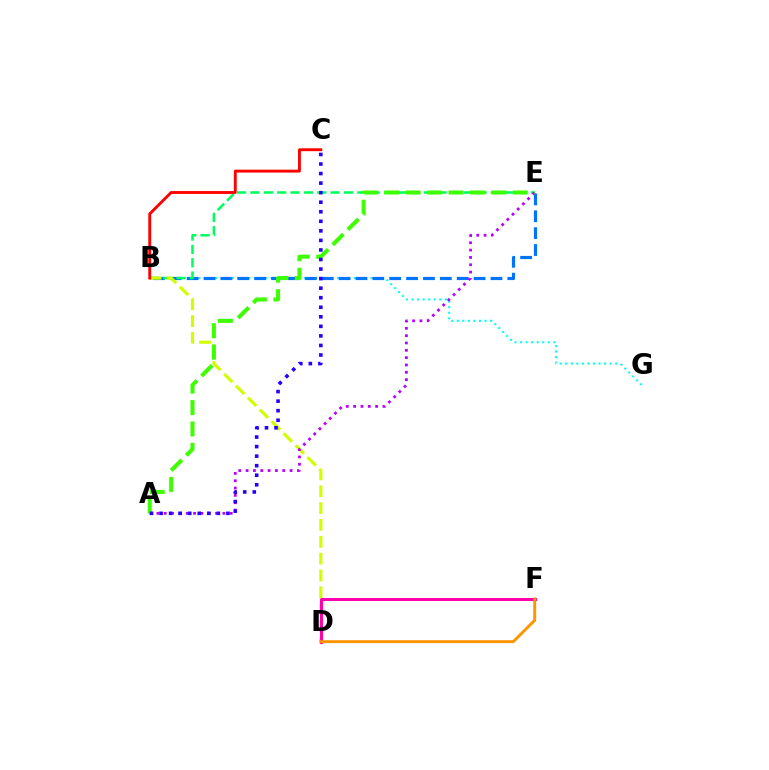{('B', 'G'): [{'color': '#00fff6', 'line_style': 'dotted', 'thickness': 1.51}], ('B', 'E'): [{'color': '#0074ff', 'line_style': 'dashed', 'thickness': 2.29}, {'color': '#00ff5c', 'line_style': 'dashed', 'thickness': 1.81}], ('B', 'D'): [{'color': '#d1ff00', 'line_style': 'dashed', 'thickness': 2.29}], ('A', 'E'): [{'color': '#b900ff', 'line_style': 'dotted', 'thickness': 1.99}, {'color': '#3dff00', 'line_style': 'dashed', 'thickness': 2.91}], ('D', 'F'): [{'color': '#ff00ac', 'line_style': 'solid', 'thickness': 2.16}, {'color': '#ff9400', 'line_style': 'solid', 'thickness': 2.09}], ('B', 'C'): [{'color': '#ff0000', 'line_style': 'solid', 'thickness': 2.07}], ('A', 'C'): [{'color': '#2500ff', 'line_style': 'dotted', 'thickness': 2.59}]}